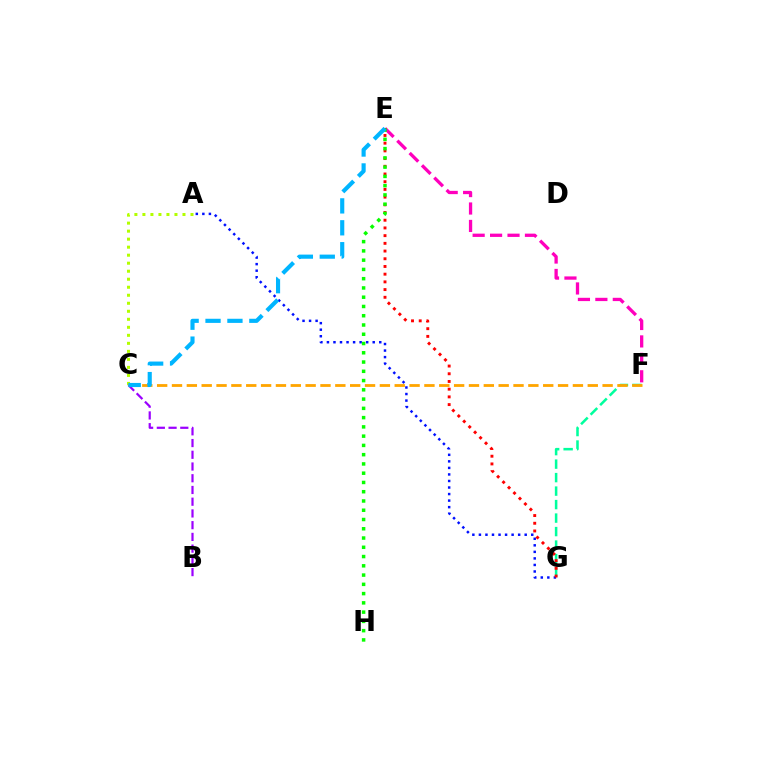{('A', 'C'): [{'color': '#b3ff00', 'line_style': 'dotted', 'thickness': 2.18}], ('B', 'C'): [{'color': '#9b00ff', 'line_style': 'dashed', 'thickness': 1.59}], ('E', 'F'): [{'color': '#ff00bd', 'line_style': 'dashed', 'thickness': 2.37}], ('A', 'G'): [{'color': '#0010ff', 'line_style': 'dotted', 'thickness': 1.78}], ('F', 'G'): [{'color': '#00ff9d', 'line_style': 'dashed', 'thickness': 1.83}], ('C', 'F'): [{'color': '#ffa500', 'line_style': 'dashed', 'thickness': 2.02}], ('E', 'G'): [{'color': '#ff0000', 'line_style': 'dotted', 'thickness': 2.09}], ('E', 'H'): [{'color': '#08ff00', 'line_style': 'dotted', 'thickness': 2.52}], ('C', 'E'): [{'color': '#00b5ff', 'line_style': 'dashed', 'thickness': 2.98}]}